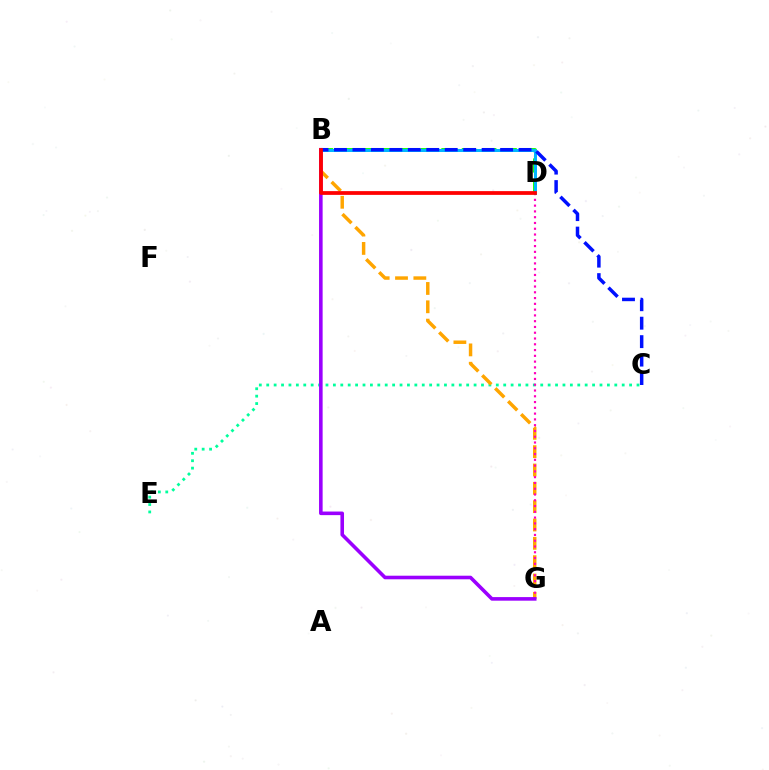{('C', 'E'): [{'color': '#00ff9d', 'line_style': 'dotted', 'thickness': 2.01}], ('B', 'D'): [{'color': '#b3ff00', 'line_style': 'dotted', 'thickness': 1.6}, {'color': '#08ff00', 'line_style': 'dashed', 'thickness': 2.77}, {'color': '#00b5ff', 'line_style': 'solid', 'thickness': 2.15}, {'color': '#ff0000', 'line_style': 'solid', 'thickness': 2.71}], ('B', 'G'): [{'color': '#ffa500', 'line_style': 'dashed', 'thickness': 2.49}, {'color': '#9b00ff', 'line_style': 'solid', 'thickness': 2.58}], ('D', 'G'): [{'color': '#ff00bd', 'line_style': 'dotted', 'thickness': 1.57}], ('B', 'C'): [{'color': '#0010ff', 'line_style': 'dashed', 'thickness': 2.51}]}